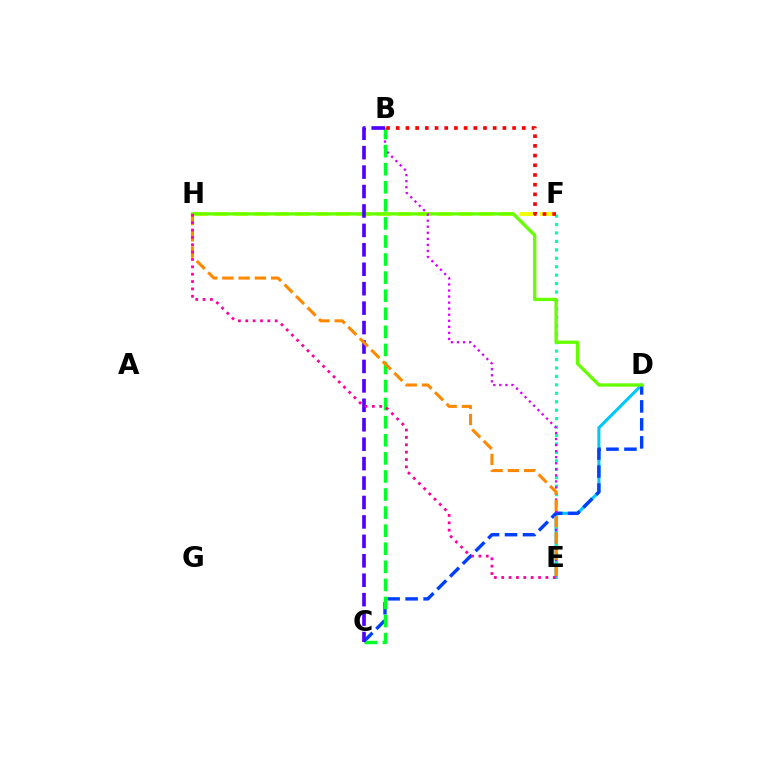{('F', 'H'): [{'color': '#eeff00', 'line_style': 'dashed', 'thickness': 2.77}], ('D', 'E'): [{'color': '#00c7ff', 'line_style': 'solid', 'thickness': 2.21}], ('E', 'F'): [{'color': '#00ffaf', 'line_style': 'dotted', 'thickness': 2.29}], ('C', 'D'): [{'color': '#003fff', 'line_style': 'dashed', 'thickness': 2.44}], ('D', 'H'): [{'color': '#66ff00', 'line_style': 'solid', 'thickness': 2.39}], ('B', 'E'): [{'color': '#d600ff', 'line_style': 'dotted', 'thickness': 1.64}], ('B', 'C'): [{'color': '#00ff27', 'line_style': 'dashed', 'thickness': 2.46}, {'color': '#4f00ff', 'line_style': 'dashed', 'thickness': 2.64}], ('E', 'H'): [{'color': '#ff8800', 'line_style': 'dashed', 'thickness': 2.21}, {'color': '#ff00a0', 'line_style': 'dotted', 'thickness': 2.0}], ('B', 'F'): [{'color': '#ff0000', 'line_style': 'dotted', 'thickness': 2.63}]}